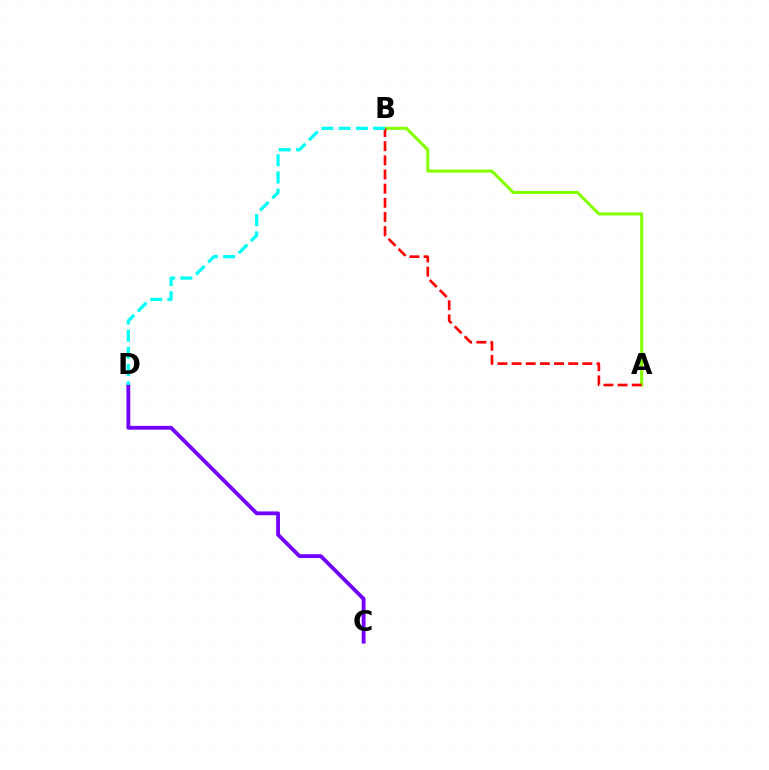{('C', 'D'): [{'color': '#7200ff', 'line_style': 'solid', 'thickness': 2.74}], ('A', 'B'): [{'color': '#84ff00', 'line_style': 'solid', 'thickness': 2.19}, {'color': '#ff0000', 'line_style': 'dashed', 'thickness': 1.92}], ('B', 'D'): [{'color': '#00fff6', 'line_style': 'dashed', 'thickness': 2.34}]}